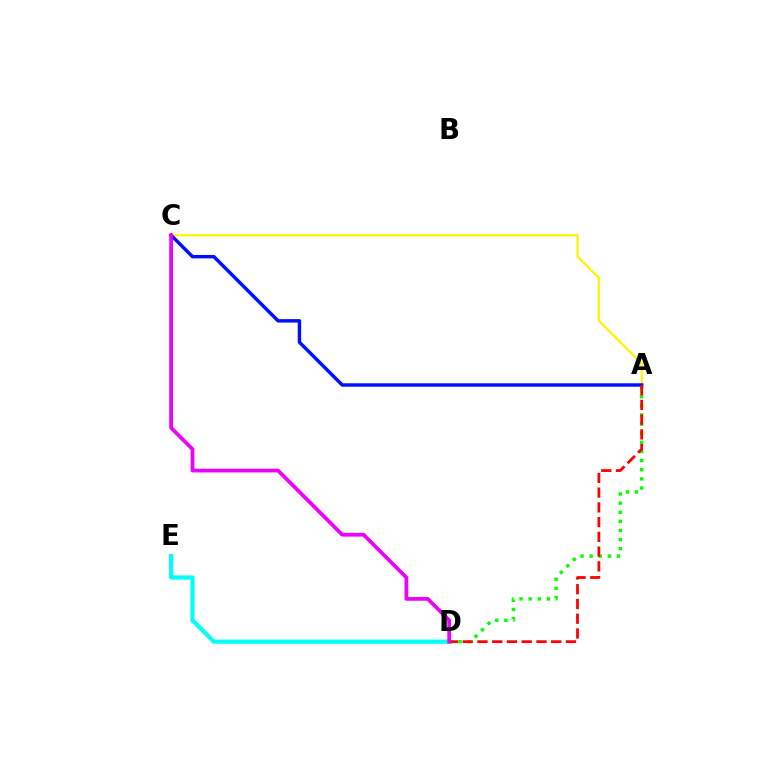{('D', 'E'): [{'color': '#00fff6', 'line_style': 'solid', 'thickness': 3.0}], ('A', 'C'): [{'color': '#fcf500', 'line_style': 'solid', 'thickness': 1.63}, {'color': '#0010ff', 'line_style': 'solid', 'thickness': 2.48}], ('A', 'D'): [{'color': '#08ff00', 'line_style': 'dotted', 'thickness': 2.48}, {'color': '#ff0000', 'line_style': 'dashed', 'thickness': 2.0}], ('C', 'D'): [{'color': '#ee00ff', 'line_style': 'solid', 'thickness': 2.69}]}